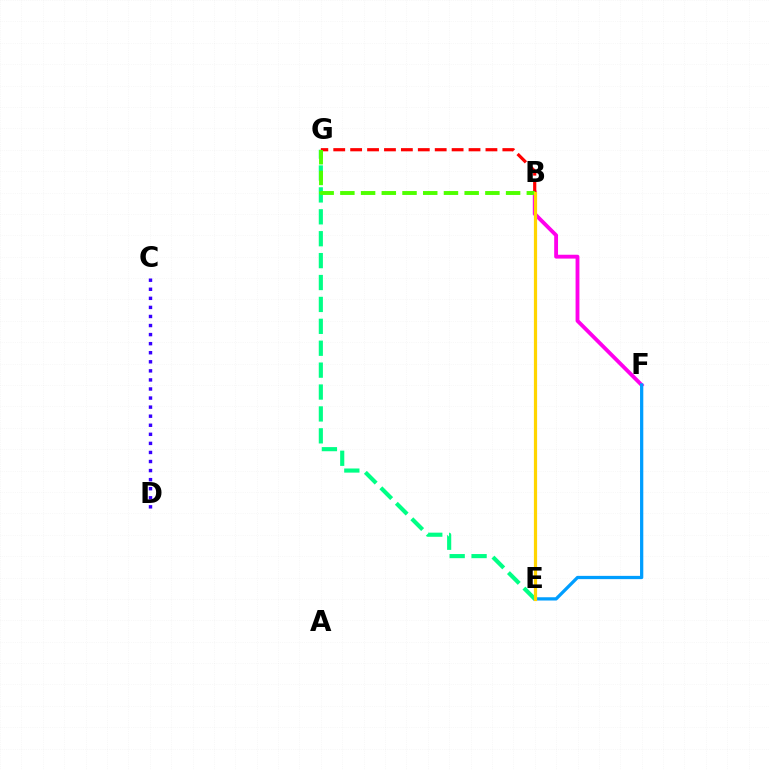{('B', 'F'): [{'color': '#ff00ed', 'line_style': 'solid', 'thickness': 2.77}], ('C', 'D'): [{'color': '#3700ff', 'line_style': 'dotted', 'thickness': 2.46}], ('E', 'F'): [{'color': '#009eff', 'line_style': 'solid', 'thickness': 2.35}], ('E', 'G'): [{'color': '#00ff86', 'line_style': 'dashed', 'thickness': 2.98}], ('B', 'G'): [{'color': '#ff0000', 'line_style': 'dashed', 'thickness': 2.3}, {'color': '#4fff00', 'line_style': 'dashed', 'thickness': 2.81}], ('B', 'E'): [{'color': '#ffd500', 'line_style': 'solid', 'thickness': 2.3}]}